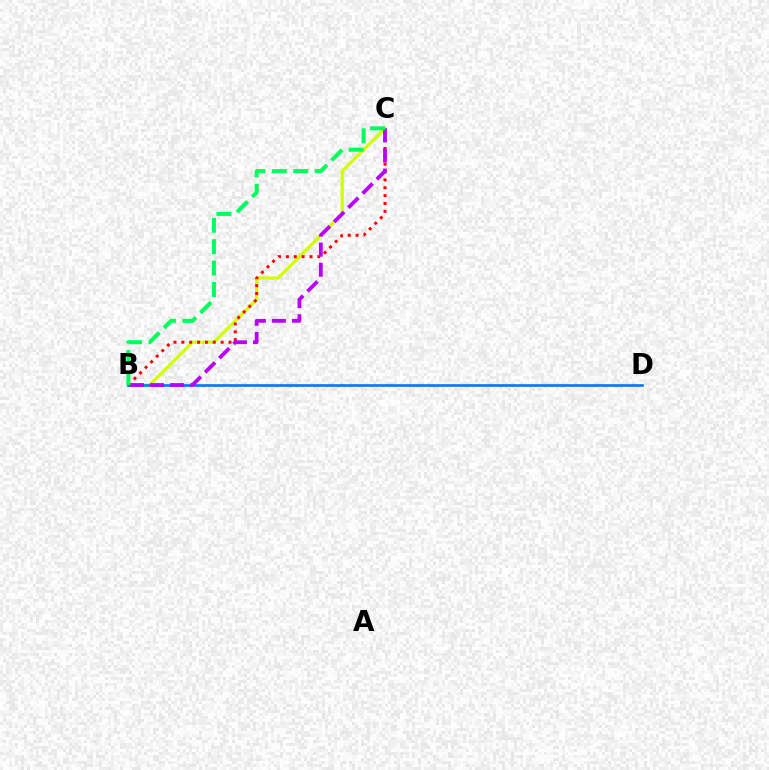{('B', 'C'): [{'color': '#d1ff00', 'line_style': 'solid', 'thickness': 2.32}, {'color': '#ff0000', 'line_style': 'dotted', 'thickness': 2.14}, {'color': '#b900ff', 'line_style': 'dashed', 'thickness': 2.73}, {'color': '#00ff5c', 'line_style': 'dashed', 'thickness': 2.91}], ('B', 'D'): [{'color': '#0074ff', 'line_style': 'solid', 'thickness': 1.88}]}